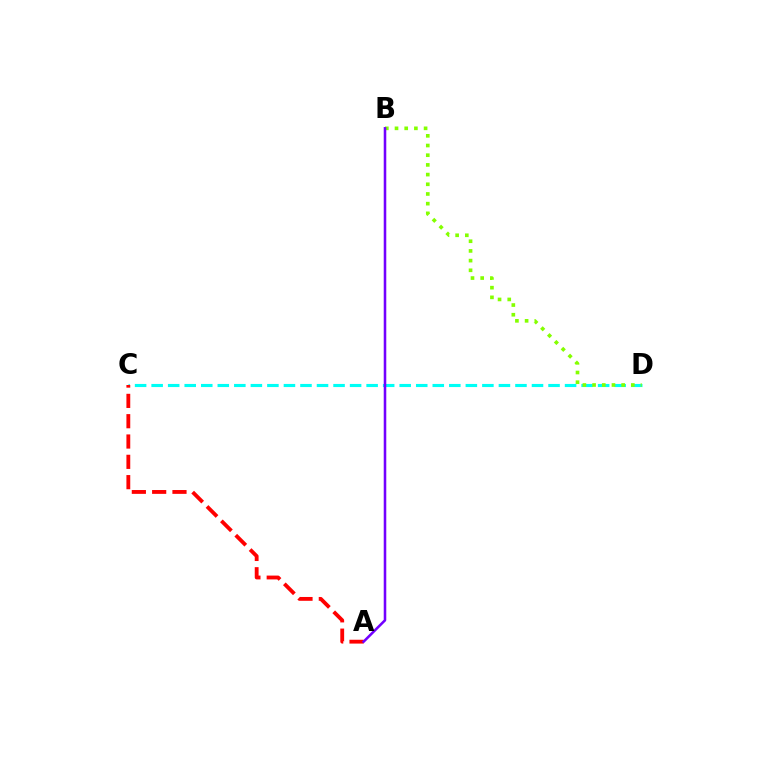{('C', 'D'): [{'color': '#00fff6', 'line_style': 'dashed', 'thickness': 2.25}], ('B', 'D'): [{'color': '#84ff00', 'line_style': 'dotted', 'thickness': 2.63}], ('A', 'C'): [{'color': '#ff0000', 'line_style': 'dashed', 'thickness': 2.76}], ('A', 'B'): [{'color': '#7200ff', 'line_style': 'solid', 'thickness': 1.84}]}